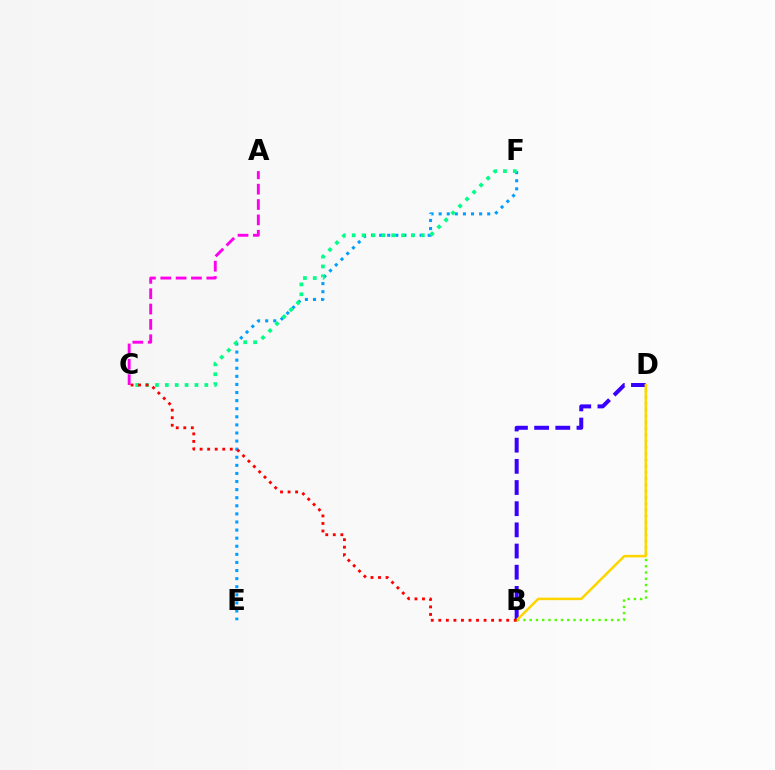{('E', 'F'): [{'color': '#009eff', 'line_style': 'dotted', 'thickness': 2.2}], ('B', 'D'): [{'color': '#3700ff', 'line_style': 'dashed', 'thickness': 2.88}, {'color': '#4fff00', 'line_style': 'dotted', 'thickness': 1.7}, {'color': '#ffd500', 'line_style': 'solid', 'thickness': 1.81}], ('A', 'C'): [{'color': '#ff00ed', 'line_style': 'dashed', 'thickness': 2.09}], ('C', 'F'): [{'color': '#00ff86', 'line_style': 'dotted', 'thickness': 2.68}], ('B', 'C'): [{'color': '#ff0000', 'line_style': 'dotted', 'thickness': 2.05}]}